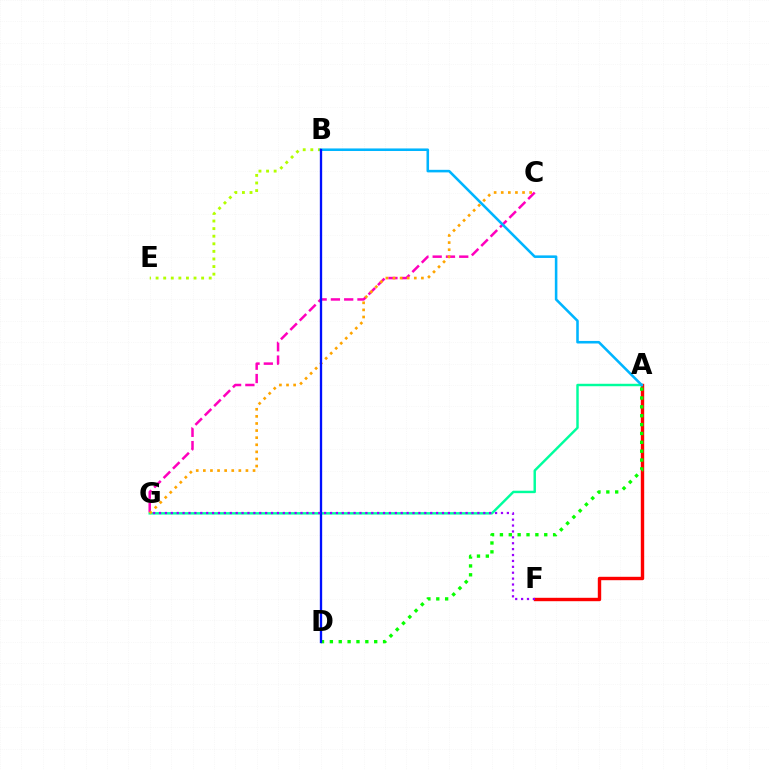{('A', 'F'): [{'color': '#ff0000', 'line_style': 'solid', 'thickness': 2.45}], ('A', 'G'): [{'color': '#00ff9d', 'line_style': 'solid', 'thickness': 1.76}], ('A', 'D'): [{'color': '#08ff00', 'line_style': 'dotted', 'thickness': 2.41}], ('C', 'G'): [{'color': '#ff00bd', 'line_style': 'dashed', 'thickness': 1.8}, {'color': '#ffa500', 'line_style': 'dotted', 'thickness': 1.93}], ('B', 'E'): [{'color': '#b3ff00', 'line_style': 'dotted', 'thickness': 2.06}], ('A', 'B'): [{'color': '#00b5ff', 'line_style': 'solid', 'thickness': 1.85}], ('B', 'D'): [{'color': '#0010ff', 'line_style': 'solid', 'thickness': 1.68}], ('F', 'G'): [{'color': '#9b00ff', 'line_style': 'dotted', 'thickness': 1.6}]}